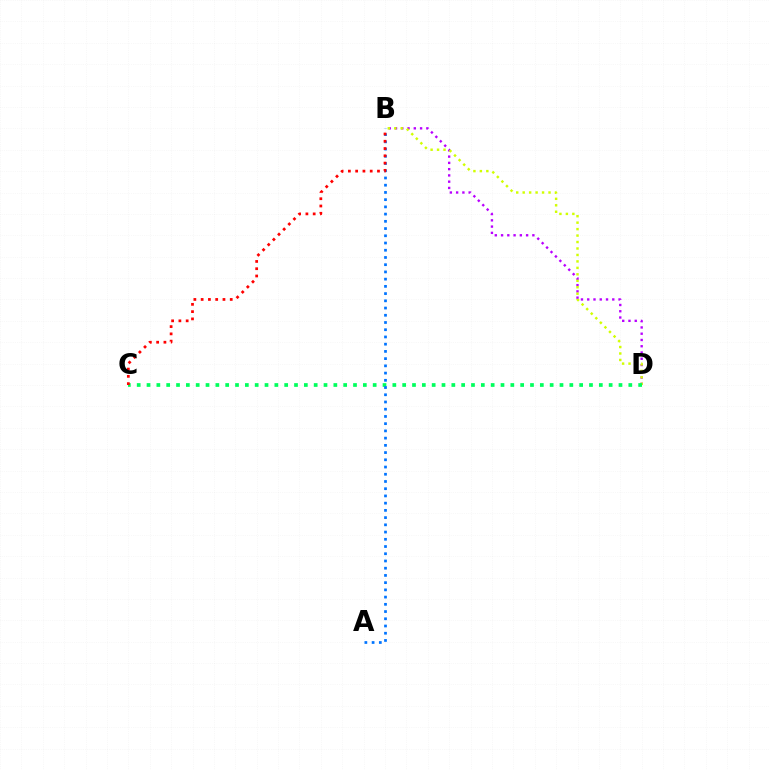{('B', 'D'): [{'color': '#b900ff', 'line_style': 'dotted', 'thickness': 1.7}, {'color': '#d1ff00', 'line_style': 'dotted', 'thickness': 1.75}], ('C', 'D'): [{'color': '#00ff5c', 'line_style': 'dotted', 'thickness': 2.67}], ('A', 'B'): [{'color': '#0074ff', 'line_style': 'dotted', 'thickness': 1.96}], ('B', 'C'): [{'color': '#ff0000', 'line_style': 'dotted', 'thickness': 1.98}]}